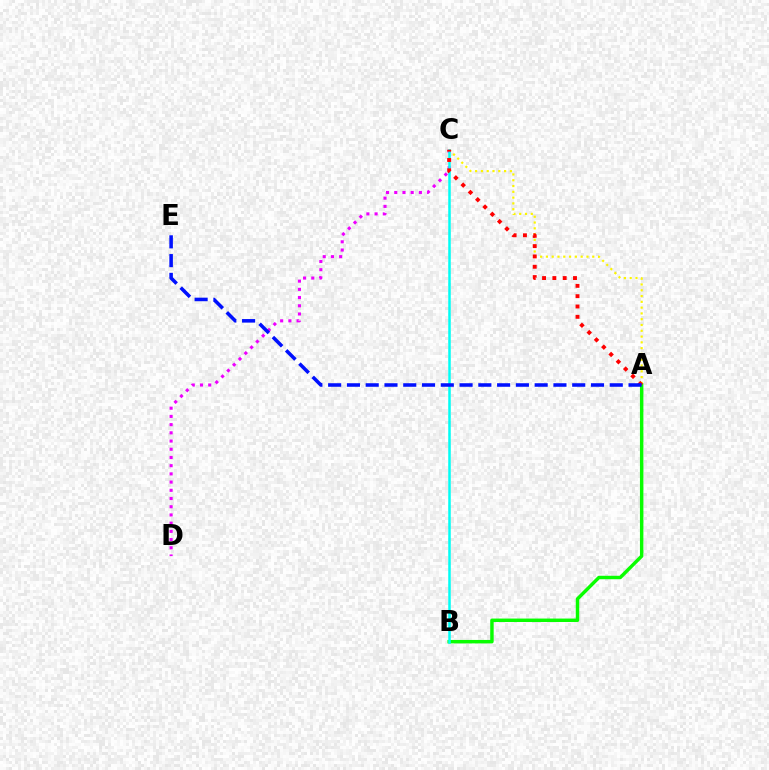{('C', 'D'): [{'color': '#ee00ff', 'line_style': 'dotted', 'thickness': 2.23}], ('A', 'B'): [{'color': '#08ff00', 'line_style': 'solid', 'thickness': 2.48}], ('A', 'C'): [{'color': '#fcf500', 'line_style': 'dotted', 'thickness': 1.57}, {'color': '#ff0000', 'line_style': 'dotted', 'thickness': 2.8}], ('B', 'C'): [{'color': '#00fff6', 'line_style': 'solid', 'thickness': 1.81}], ('A', 'E'): [{'color': '#0010ff', 'line_style': 'dashed', 'thickness': 2.55}]}